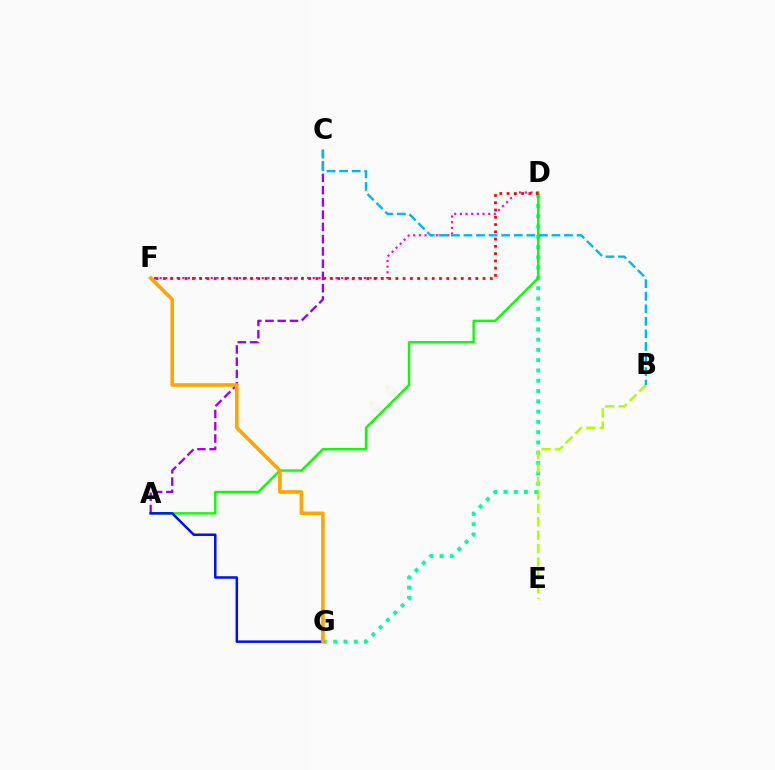{('D', 'G'): [{'color': '#00ff9d', 'line_style': 'dotted', 'thickness': 2.79}], ('A', 'C'): [{'color': '#9b00ff', 'line_style': 'dashed', 'thickness': 1.66}], ('D', 'F'): [{'color': '#ff00bd', 'line_style': 'dotted', 'thickness': 1.54}, {'color': '#ff0000', 'line_style': 'dotted', 'thickness': 1.97}], ('A', 'D'): [{'color': '#08ff00', 'line_style': 'solid', 'thickness': 1.7}], ('B', 'E'): [{'color': '#b3ff00', 'line_style': 'dashed', 'thickness': 1.82}], ('A', 'G'): [{'color': '#0010ff', 'line_style': 'solid', 'thickness': 1.81}], ('B', 'C'): [{'color': '#00b5ff', 'line_style': 'dashed', 'thickness': 1.71}], ('F', 'G'): [{'color': '#ffa500', 'line_style': 'solid', 'thickness': 2.6}]}